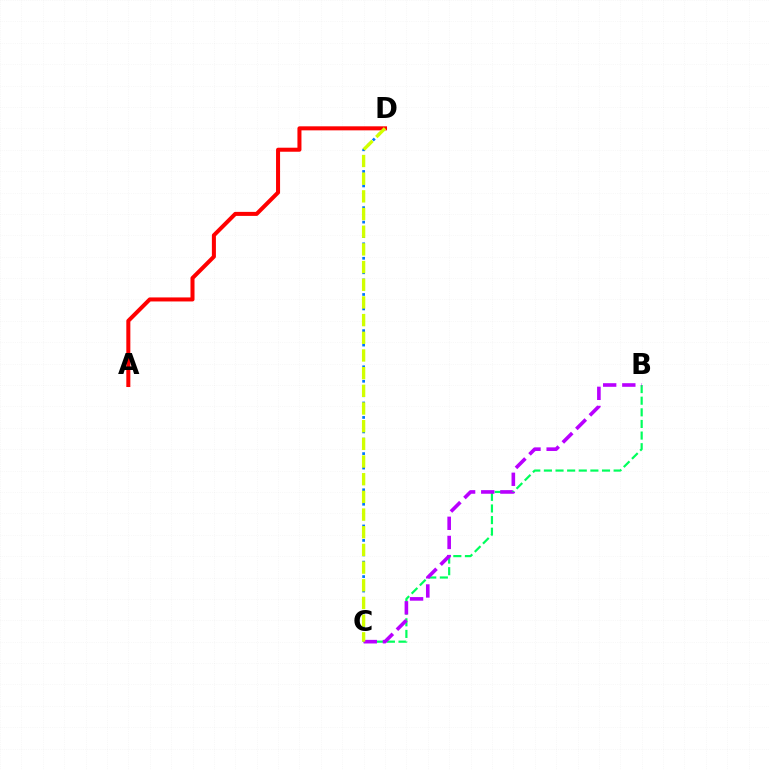{('C', 'D'): [{'color': '#0074ff', 'line_style': 'dotted', 'thickness': 1.97}, {'color': '#d1ff00', 'line_style': 'dashed', 'thickness': 2.4}], ('B', 'C'): [{'color': '#00ff5c', 'line_style': 'dashed', 'thickness': 1.58}, {'color': '#b900ff', 'line_style': 'dashed', 'thickness': 2.6}], ('A', 'D'): [{'color': '#ff0000', 'line_style': 'solid', 'thickness': 2.9}]}